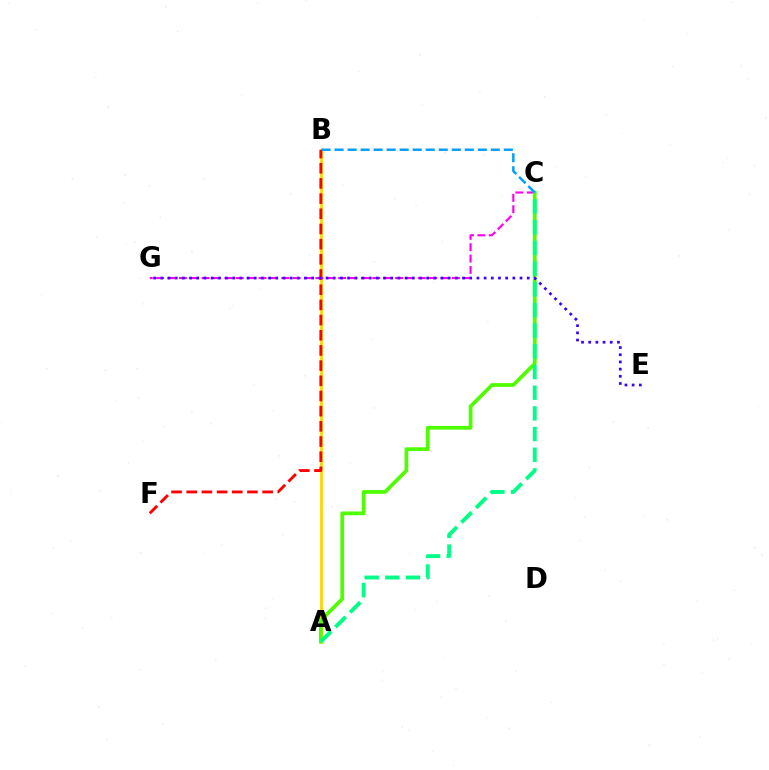{('A', 'B'): [{'color': '#ffd500', 'line_style': 'solid', 'thickness': 1.99}], ('C', 'G'): [{'color': '#ff00ed', 'line_style': 'dashed', 'thickness': 1.55}], ('A', 'C'): [{'color': '#4fff00', 'line_style': 'solid', 'thickness': 2.7}, {'color': '#00ff86', 'line_style': 'dashed', 'thickness': 2.81}], ('B', 'F'): [{'color': '#ff0000', 'line_style': 'dashed', 'thickness': 2.06}], ('B', 'C'): [{'color': '#009eff', 'line_style': 'dashed', 'thickness': 1.77}], ('E', 'G'): [{'color': '#3700ff', 'line_style': 'dotted', 'thickness': 1.95}]}